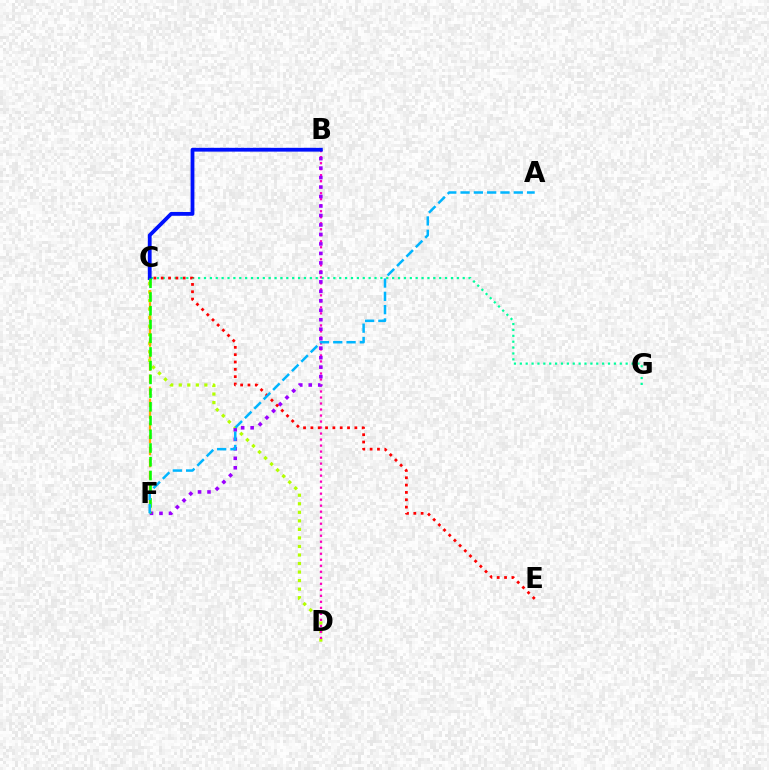{('C', 'D'): [{'color': '#b3ff00', 'line_style': 'dotted', 'thickness': 2.32}], ('C', 'G'): [{'color': '#00ff9d', 'line_style': 'dotted', 'thickness': 1.6}], ('C', 'F'): [{'color': '#ffa500', 'line_style': 'dashed', 'thickness': 1.64}, {'color': '#08ff00', 'line_style': 'dashed', 'thickness': 1.86}], ('B', 'D'): [{'color': '#ff00bd', 'line_style': 'dotted', 'thickness': 1.63}], ('B', 'F'): [{'color': '#9b00ff', 'line_style': 'dotted', 'thickness': 2.58}], ('B', 'C'): [{'color': '#0010ff', 'line_style': 'solid', 'thickness': 2.73}], ('C', 'E'): [{'color': '#ff0000', 'line_style': 'dotted', 'thickness': 1.99}], ('A', 'F'): [{'color': '#00b5ff', 'line_style': 'dashed', 'thickness': 1.81}]}